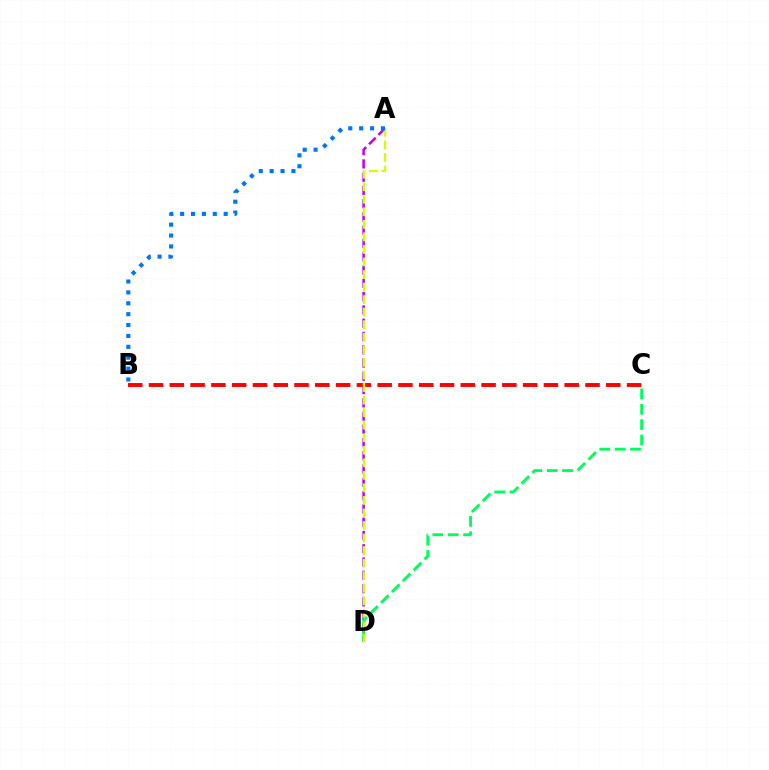{('A', 'D'): [{'color': '#b900ff', 'line_style': 'dashed', 'thickness': 1.8}, {'color': '#d1ff00', 'line_style': 'dashed', 'thickness': 1.7}], ('C', 'D'): [{'color': '#00ff5c', 'line_style': 'dashed', 'thickness': 2.09}], ('B', 'C'): [{'color': '#ff0000', 'line_style': 'dashed', 'thickness': 2.82}], ('A', 'B'): [{'color': '#0074ff', 'line_style': 'dotted', 'thickness': 2.96}]}